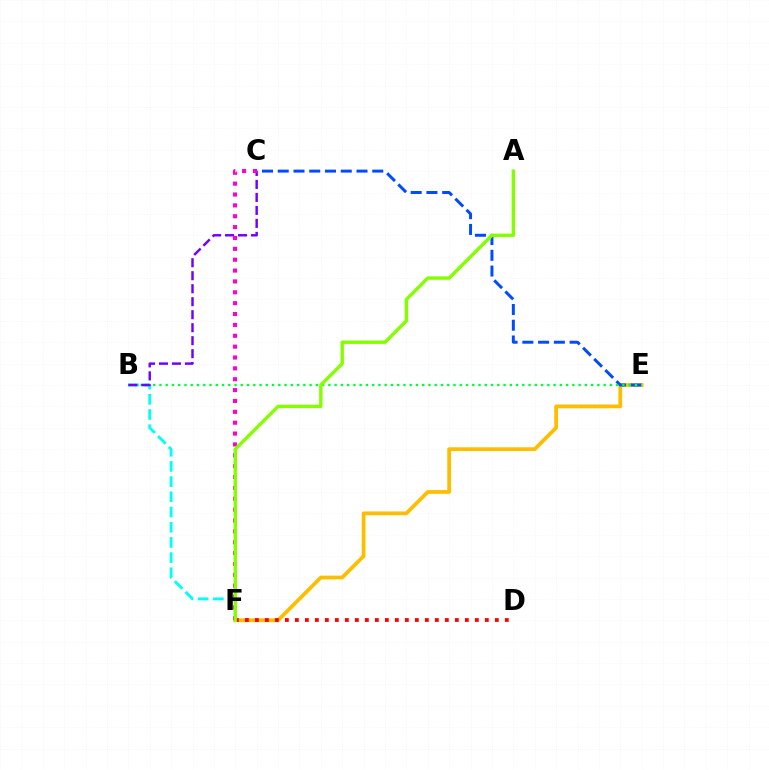{('E', 'F'): [{'color': '#ffbd00', 'line_style': 'solid', 'thickness': 2.71}], ('D', 'F'): [{'color': '#ff0000', 'line_style': 'dotted', 'thickness': 2.72}], ('C', 'E'): [{'color': '#004bff', 'line_style': 'dashed', 'thickness': 2.14}], ('B', 'E'): [{'color': '#00ff39', 'line_style': 'dotted', 'thickness': 1.7}], ('B', 'F'): [{'color': '#00fff6', 'line_style': 'dashed', 'thickness': 2.06}], ('B', 'C'): [{'color': '#7200ff', 'line_style': 'dashed', 'thickness': 1.77}], ('C', 'F'): [{'color': '#ff00cf', 'line_style': 'dotted', 'thickness': 2.95}], ('A', 'F'): [{'color': '#84ff00', 'line_style': 'solid', 'thickness': 2.44}]}